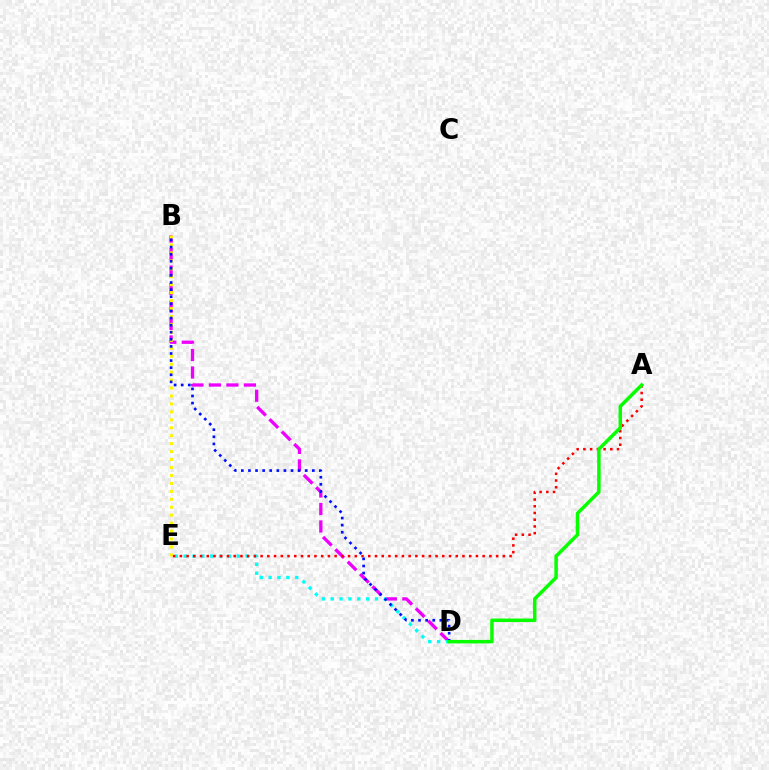{('B', 'D'): [{'color': '#ee00ff', 'line_style': 'dashed', 'thickness': 2.37}, {'color': '#0010ff', 'line_style': 'dotted', 'thickness': 1.93}], ('B', 'E'): [{'color': '#fcf500', 'line_style': 'dotted', 'thickness': 2.16}], ('D', 'E'): [{'color': '#00fff6', 'line_style': 'dotted', 'thickness': 2.41}], ('A', 'E'): [{'color': '#ff0000', 'line_style': 'dotted', 'thickness': 1.83}], ('A', 'D'): [{'color': '#08ff00', 'line_style': 'solid', 'thickness': 2.51}]}